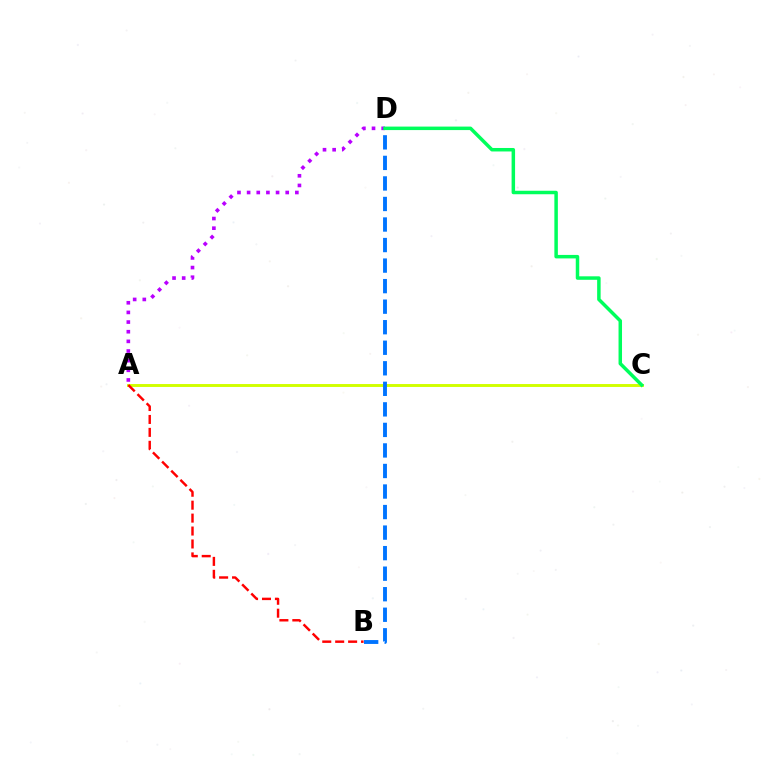{('A', 'D'): [{'color': '#b900ff', 'line_style': 'dotted', 'thickness': 2.62}], ('A', 'C'): [{'color': '#d1ff00', 'line_style': 'solid', 'thickness': 2.11}], ('B', 'D'): [{'color': '#0074ff', 'line_style': 'dashed', 'thickness': 2.79}], ('A', 'B'): [{'color': '#ff0000', 'line_style': 'dashed', 'thickness': 1.76}], ('C', 'D'): [{'color': '#00ff5c', 'line_style': 'solid', 'thickness': 2.51}]}